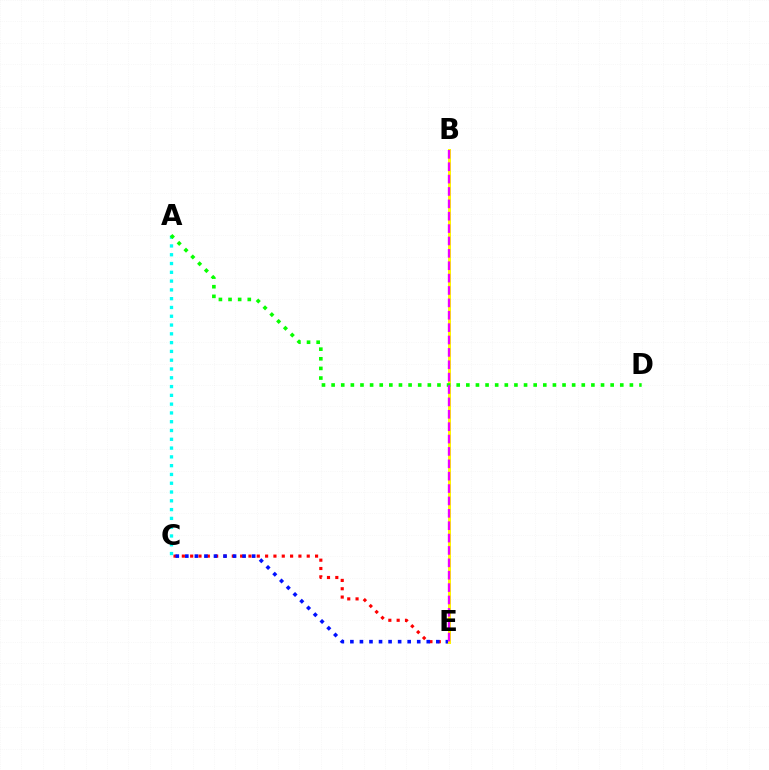{('C', 'E'): [{'color': '#ff0000', 'line_style': 'dotted', 'thickness': 2.26}, {'color': '#0010ff', 'line_style': 'dotted', 'thickness': 2.59}], ('A', 'C'): [{'color': '#00fff6', 'line_style': 'dotted', 'thickness': 2.39}], ('B', 'E'): [{'color': '#fcf500', 'line_style': 'solid', 'thickness': 2.16}, {'color': '#ee00ff', 'line_style': 'dashed', 'thickness': 1.68}], ('A', 'D'): [{'color': '#08ff00', 'line_style': 'dotted', 'thickness': 2.61}]}